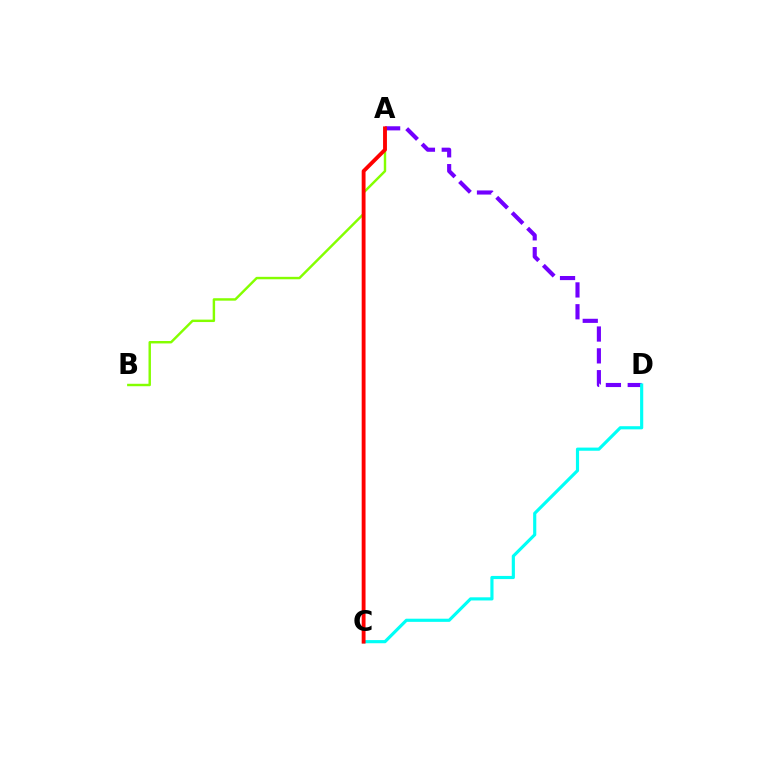{('A', 'B'): [{'color': '#84ff00', 'line_style': 'solid', 'thickness': 1.75}], ('A', 'D'): [{'color': '#7200ff', 'line_style': 'dashed', 'thickness': 2.97}], ('C', 'D'): [{'color': '#00fff6', 'line_style': 'solid', 'thickness': 2.27}], ('A', 'C'): [{'color': '#ff0000', 'line_style': 'solid', 'thickness': 2.77}]}